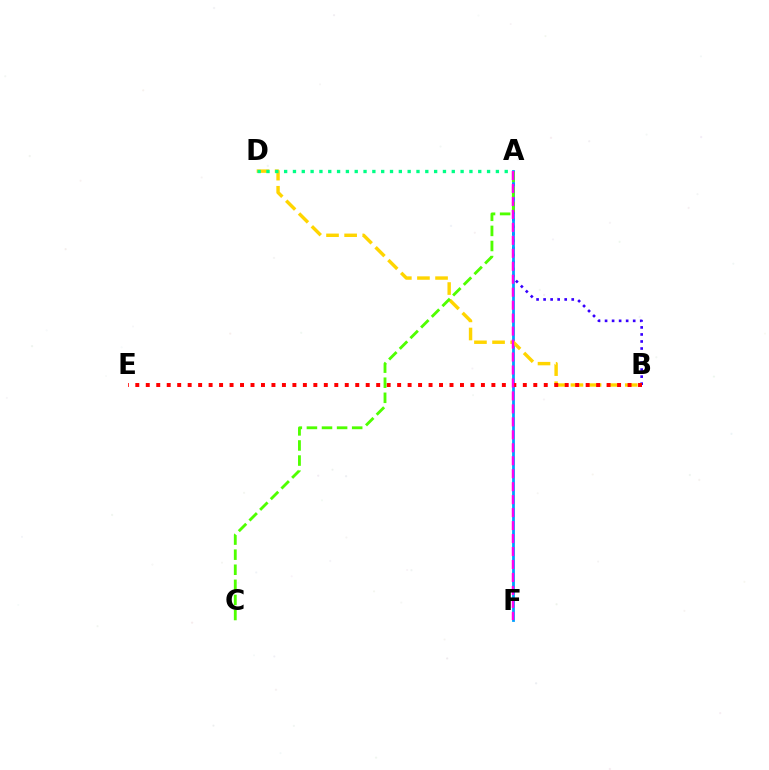{('A', 'B'): [{'color': '#3700ff', 'line_style': 'dotted', 'thickness': 1.91}], ('A', 'F'): [{'color': '#009eff', 'line_style': 'solid', 'thickness': 2.0}, {'color': '#ff00ed', 'line_style': 'dashed', 'thickness': 1.76}], ('B', 'D'): [{'color': '#ffd500', 'line_style': 'dashed', 'thickness': 2.46}], ('B', 'E'): [{'color': '#ff0000', 'line_style': 'dotted', 'thickness': 2.85}], ('A', 'D'): [{'color': '#00ff86', 'line_style': 'dotted', 'thickness': 2.4}], ('A', 'C'): [{'color': '#4fff00', 'line_style': 'dashed', 'thickness': 2.05}]}